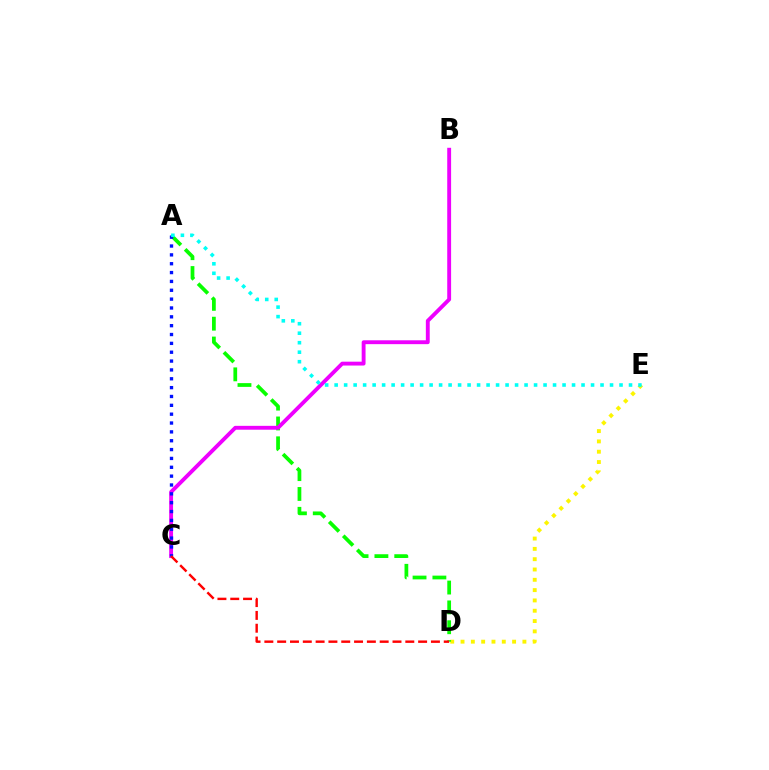{('D', 'E'): [{'color': '#fcf500', 'line_style': 'dotted', 'thickness': 2.8}], ('A', 'D'): [{'color': '#08ff00', 'line_style': 'dashed', 'thickness': 2.7}], ('B', 'C'): [{'color': '#ee00ff', 'line_style': 'solid', 'thickness': 2.78}], ('A', 'C'): [{'color': '#0010ff', 'line_style': 'dotted', 'thickness': 2.4}], ('A', 'E'): [{'color': '#00fff6', 'line_style': 'dotted', 'thickness': 2.58}], ('C', 'D'): [{'color': '#ff0000', 'line_style': 'dashed', 'thickness': 1.74}]}